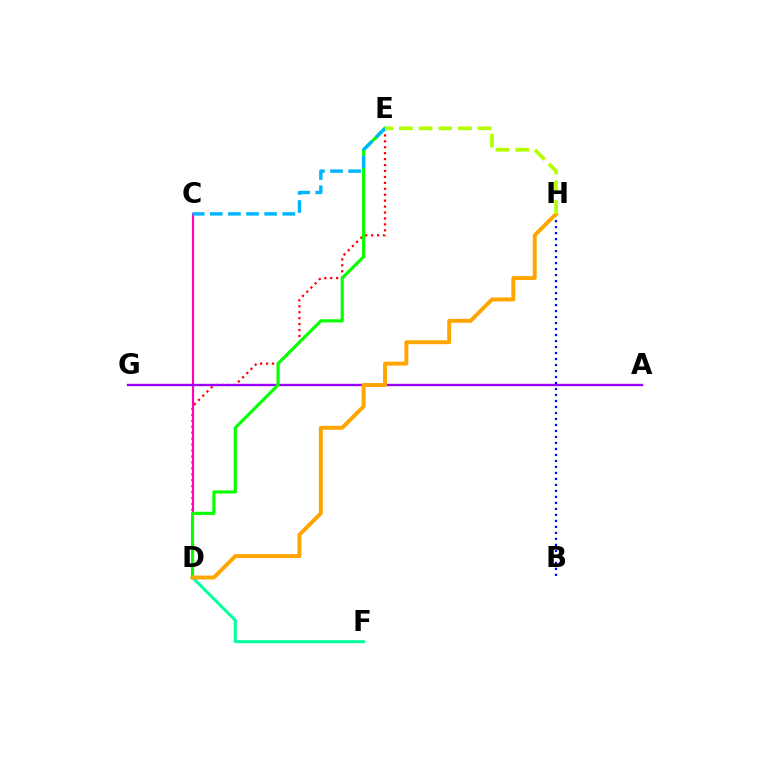{('D', 'E'): [{'color': '#ff0000', 'line_style': 'dotted', 'thickness': 1.61}, {'color': '#08ff00', 'line_style': 'solid', 'thickness': 2.25}], ('C', 'D'): [{'color': '#ff00bd', 'line_style': 'solid', 'thickness': 1.54}], ('A', 'G'): [{'color': '#9b00ff', 'line_style': 'solid', 'thickness': 1.7}], ('B', 'H'): [{'color': '#0010ff', 'line_style': 'dotted', 'thickness': 1.63}], ('D', 'F'): [{'color': '#00ff9d', 'line_style': 'solid', 'thickness': 2.15}], ('C', 'E'): [{'color': '#00b5ff', 'line_style': 'dashed', 'thickness': 2.46}], ('D', 'H'): [{'color': '#ffa500', 'line_style': 'solid', 'thickness': 2.83}], ('E', 'H'): [{'color': '#b3ff00', 'line_style': 'dashed', 'thickness': 2.67}]}